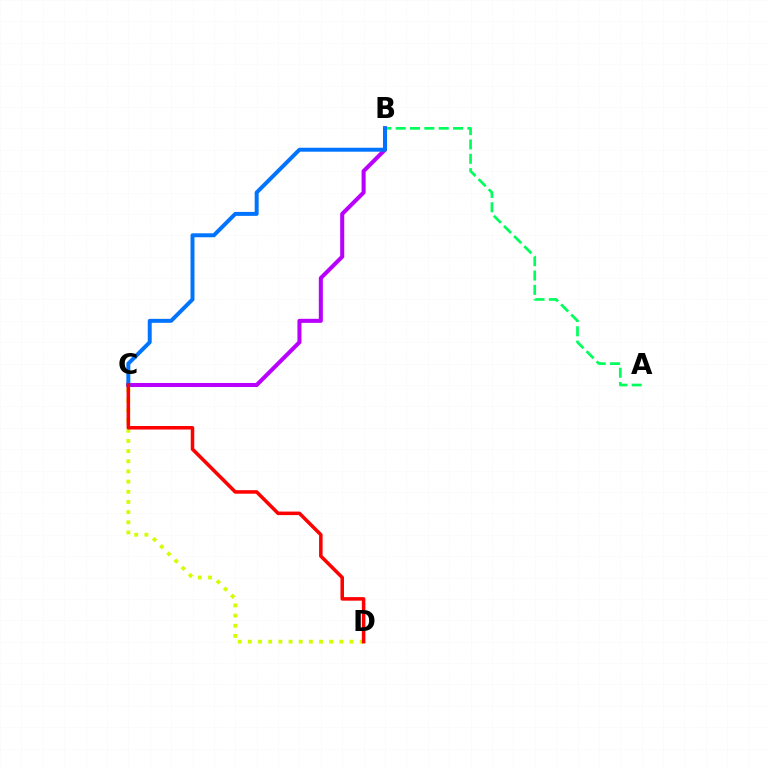{('B', 'C'): [{'color': '#b900ff', 'line_style': 'solid', 'thickness': 2.91}, {'color': '#0074ff', 'line_style': 'solid', 'thickness': 2.85}], ('C', 'D'): [{'color': '#d1ff00', 'line_style': 'dotted', 'thickness': 2.76}, {'color': '#ff0000', 'line_style': 'solid', 'thickness': 2.54}], ('A', 'B'): [{'color': '#00ff5c', 'line_style': 'dashed', 'thickness': 1.95}]}